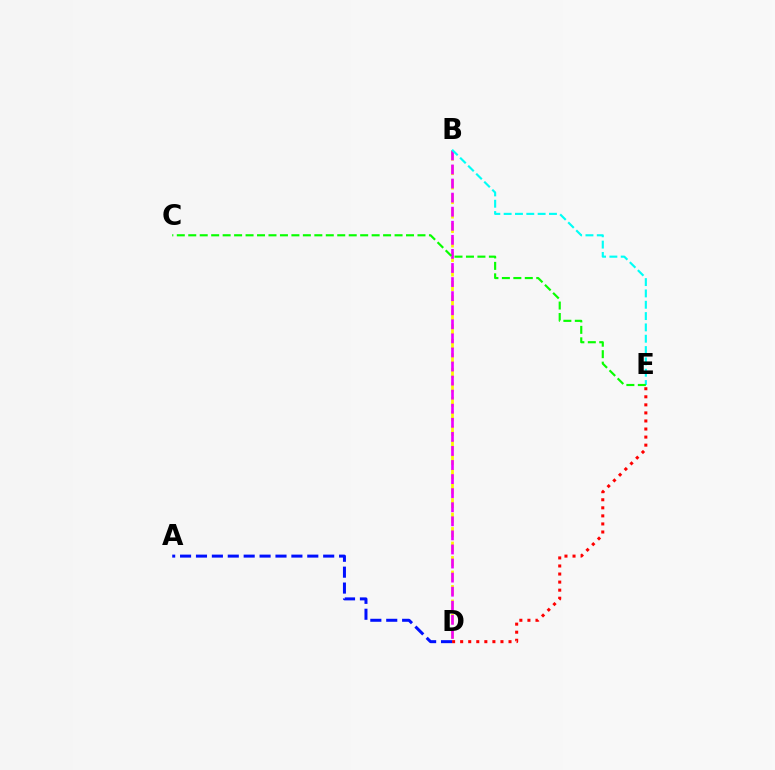{('B', 'D'): [{'color': '#fcf500', 'line_style': 'dashed', 'thickness': 1.97}, {'color': '#ee00ff', 'line_style': 'dashed', 'thickness': 1.91}], ('D', 'E'): [{'color': '#ff0000', 'line_style': 'dotted', 'thickness': 2.19}], ('B', 'E'): [{'color': '#00fff6', 'line_style': 'dashed', 'thickness': 1.54}], ('A', 'D'): [{'color': '#0010ff', 'line_style': 'dashed', 'thickness': 2.16}], ('C', 'E'): [{'color': '#08ff00', 'line_style': 'dashed', 'thickness': 1.56}]}